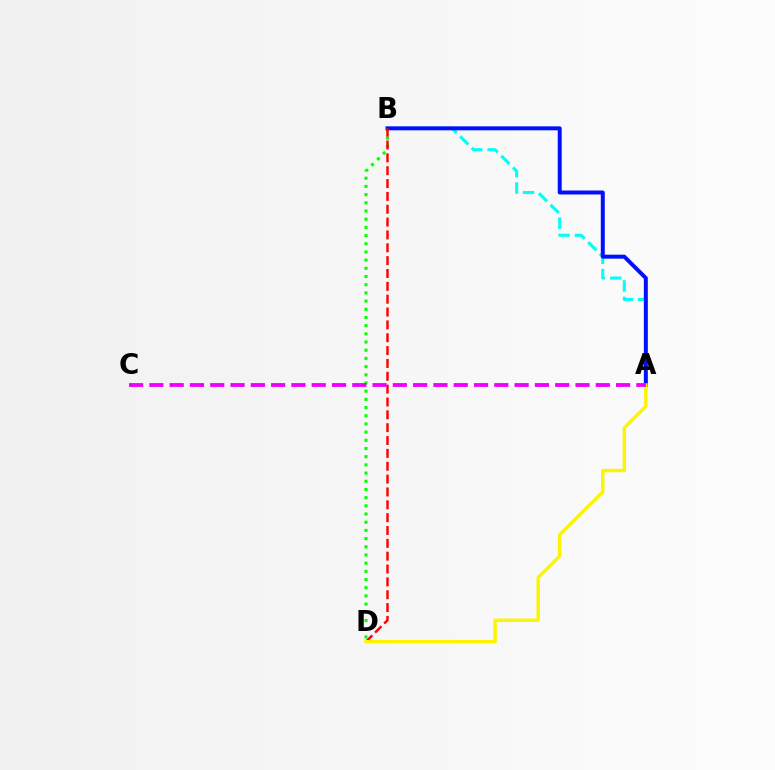{('A', 'B'): [{'color': '#00fff6', 'line_style': 'dashed', 'thickness': 2.23}, {'color': '#0010ff', 'line_style': 'solid', 'thickness': 2.86}], ('B', 'D'): [{'color': '#08ff00', 'line_style': 'dotted', 'thickness': 2.23}, {'color': '#ff0000', 'line_style': 'dashed', 'thickness': 1.75}], ('A', 'D'): [{'color': '#fcf500', 'line_style': 'solid', 'thickness': 2.46}], ('A', 'C'): [{'color': '#ee00ff', 'line_style': 'dashed', 'thickness': 2.76}]}